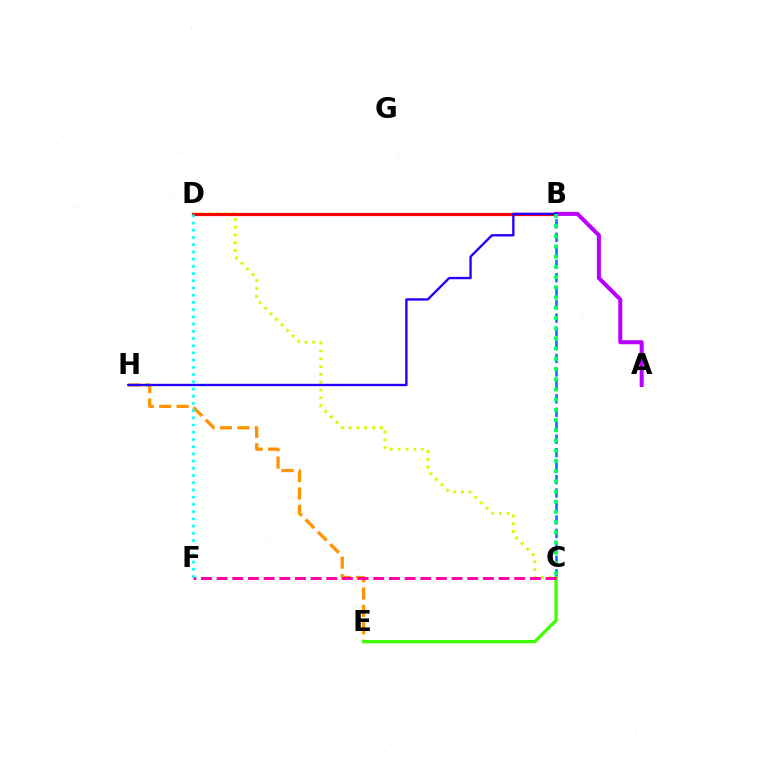{('E', 'H'): [{'color': '#ff9400', 'line_style': 'dashed', 'thickness': 2.36}], ('B', 'C'): [{'color': '#0074ff', 'line_style': 'dashed', 'thickness': 1.83}, {'color': '#00ff5c', 'line_style': 'dotted', 'thickness': 2.77}], ('C', 'D'): [{'color': '#d1ff00', 'line_style': 'dotted', 'thickness': 2.12}], ('B', 'D'): [{'color': '#ff0000', 'line_style': 'solid', 'thickness': 2.3}], ('A', 'B'): [{'color': '#b900ff', 'line_style': 'solid', 'thickness': 2.9}], ('B', 'H'): [{'color': '#2500ff', 'line_style': 'solid', 'thickness': 1.7}], ('C', 'E'): [{'color': '#3dff00', 'line_style': 'solid', 'thickness': 2.37}], ('C', 'F'): [{'color': '#ff00ac', 'line_style': 'dashed', 'thickness': 2.13}], ('D', 'F'): [{'color': '#00fff6', 'line_style': 'dotted', 'thickness': 1.96}]}